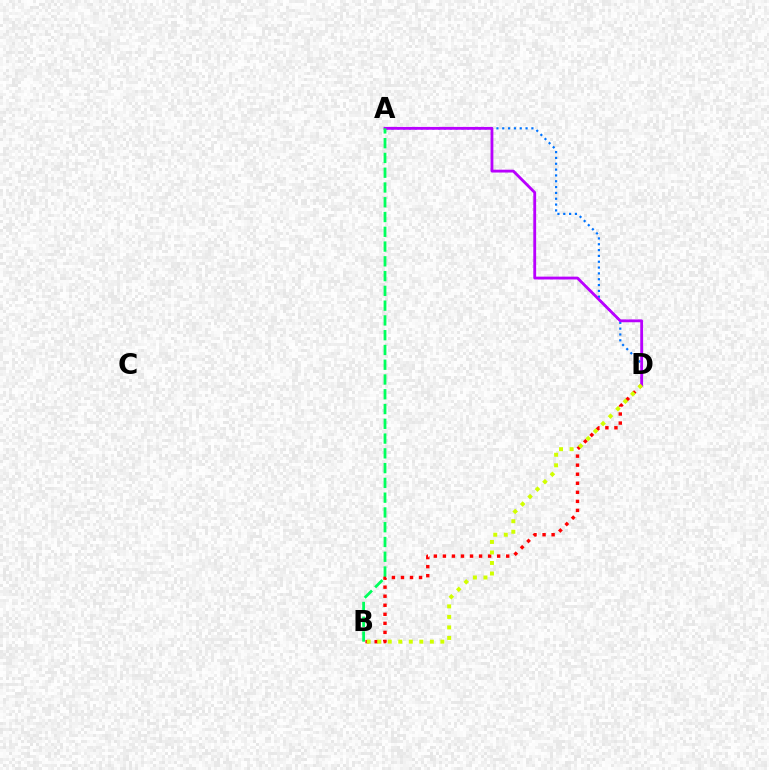{('A', 'D'): [{'color': '#0074ff', 'line_style': 'dotted', 'thickness': 1.58}, {'color': '#b900ff', 'line_style': 'solid', 'thickness': 2.04}], ('B', 'D'): [{'color': '#ff0000', 'line_style': 'dotted', 'thickness': 2.46}, {'color': '#d1ff00', 'line_style': 'dotted', 'thickness': 2.86}], ('A', 'B'): [{'color': '#00ff5c', 'line_style': 'dashed', 'thickness': 2.01}]}